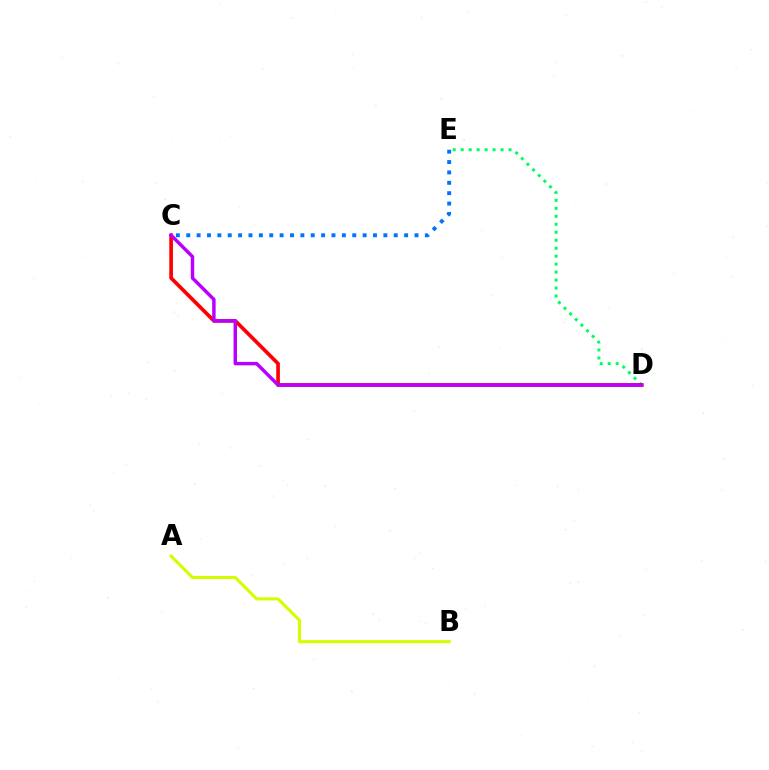{('D', 'E'): [{'color': '#00ff5c', 'line_style': 'dotted', 'thickness': 2.16}], ('A', 'B'): [{'color': '#d1ff00', 'line_style': 'solid', 'thickness': 2.23}], ('C', 'D'): [{'color': '#ff0000', 'line_style': 'solid', 'thickness': 2.64}, {'color': '#b900ff', 'line_style': 'solid', 'thickness': 2.48}], ('C', 'E'): [{'color': '#0074ff', 'line_style': 'dotted', 'thickness': 2.82}]}